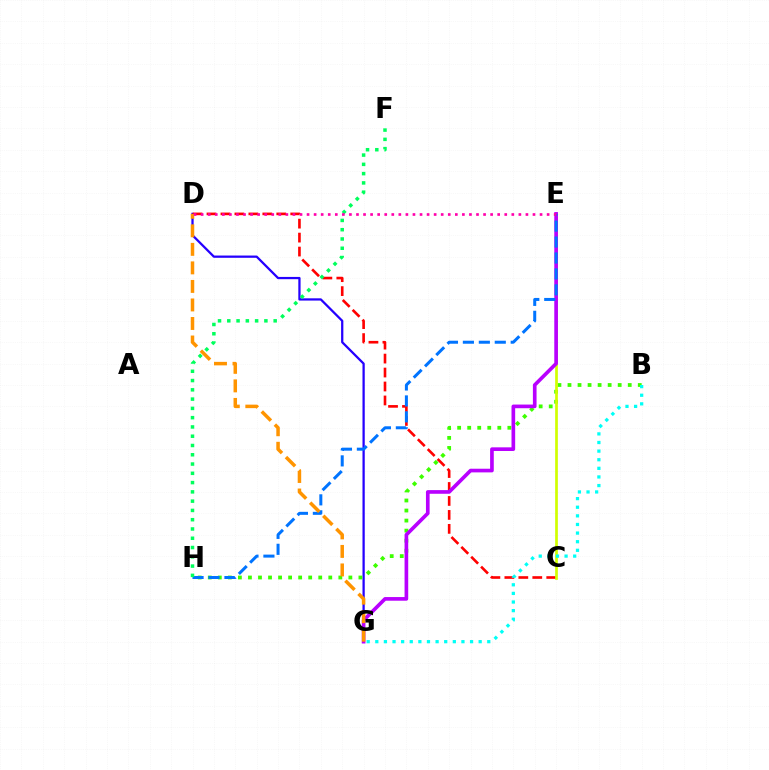{('D', 'G'): [{'color': '#2500ff', 'line_style': 'solid', 'thickness': 1.63}, {'color': '#ff9400', 'line_style': 'dashed', 'thickness': 2.52}], ('C', 'D'): [{'color': '#ff0000', 'line_style': 'dashed', 'thickness': 1.9}], ('B', 'H'): [{'color': '#3dff00', 'line_style': 'dotted', 'thickness': 2.73}], ('C', 'E'): [{'color': '#d1ff00', 'line_style': 'solid', 'thickness': 1.95}], ('E', 'G'): [{'color': '#b900ff', 'line_style': 'solid', 'thickness': 2.63}], ('E', 'H'): [{'color': '#0074ff', 'line_style': 'dashed', 'thickness': 2.17}], ('F', 'H'): [{'color': '#00ff5c', 'line_style': 'dotted', 'thickness': 2.52}], ('D', 'E'): [{'color': '#ff00ac', 'line_style': 'dotted', 'thickness': 1.92}], ('B', 'G'): [{'color': '#00fff6', 'line_style': 'dotted', 'thickness': 2.34}]}